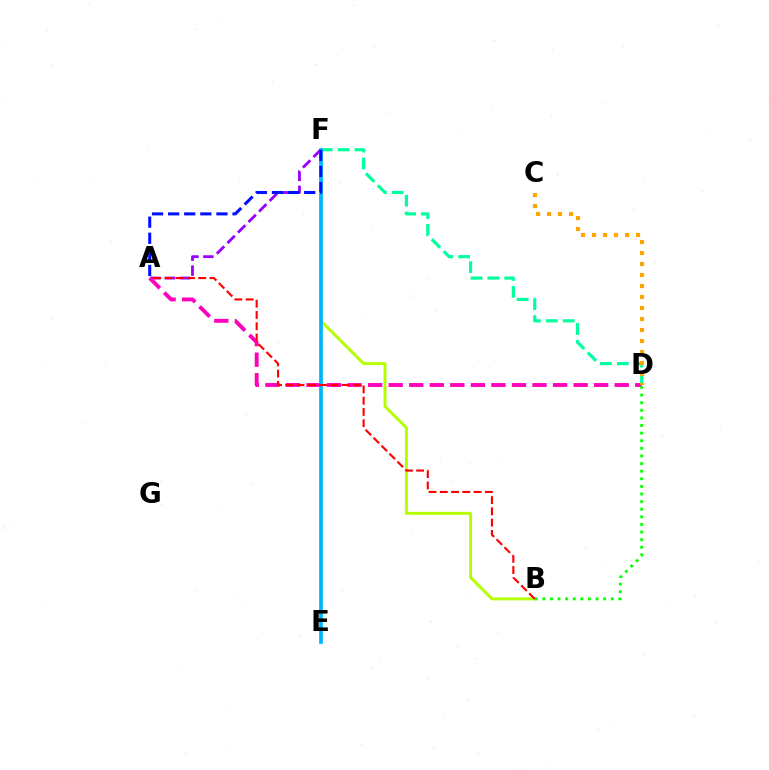{('B', 'F'): [{'color': '#b3ff00', 'line_style': 'solid', 'thickness': 2.11}], ('A', 'F'): [{'color': '#9b00ff', 'line_style': 'dashed', 'thickness': 2.03}, {'color': '#0010ff', 'line_style': 'dashed', 'thickness': 2.19}], ('A', 'D'): [{'color': '#ff00bd', 'line_style': 'dashed', 'thickness': 2.79}], ('B', 'D'): [{'color': '#08ff00', 'line_style': 'dotted', 'thickness': 2.07}], ('D', 'F'): [{'color': '#00ff9d', 'line_style': 'dashed', 'thickness': 2.29}], ('E', 'F'): [{'color': '#00b5ff', 'line_style': 'solid', 'thickness': 2.66}], ('A', 'B'): [{'color': '#ff0000', 'line_style': 'dashed', 'thickness': 1.53}], ('C', 'D'): [{'color': '#ffa500', 'line_style': 'dotted', 'thickness': 2.99}]}